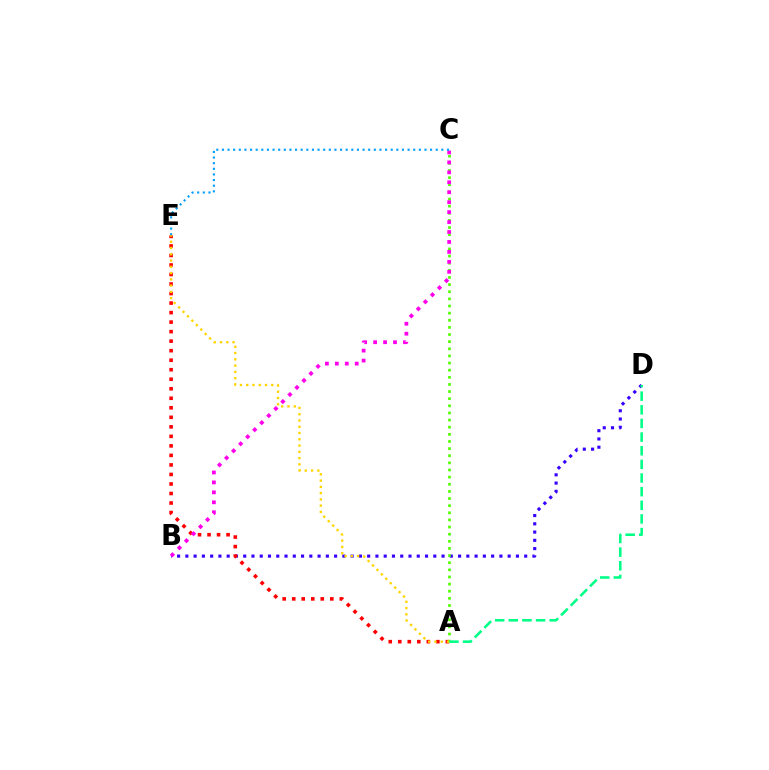{('B', 'D'): [{'color': '#3700ff', 'line_style': 'dotted', 'thickness': 2.25}], ('A', 'E'): [{'color': '#ff0000', 'line_style': 'dotted', 'thickness': 2.59}, {'color': '#ffd500', 'line_style': 'dotted', 'thickness': 1.7}], ('A', 'C'): [{'color': '#4fff00', 'line_style': 'dotted', 'thickness': 1.94}], ('B', 'C'): [{'color': '#ff00ed', 'line_style': 'dotted', 'thickness': 2.7}], ('C', 'E'): [{'color': '#009eff', 'line_style': 'dotted', 'thickness': 1.53}], ('A', 'D'): [{'color': '#00ff86', 'line_style': 'dashed', 'thickness': 1.85}]}